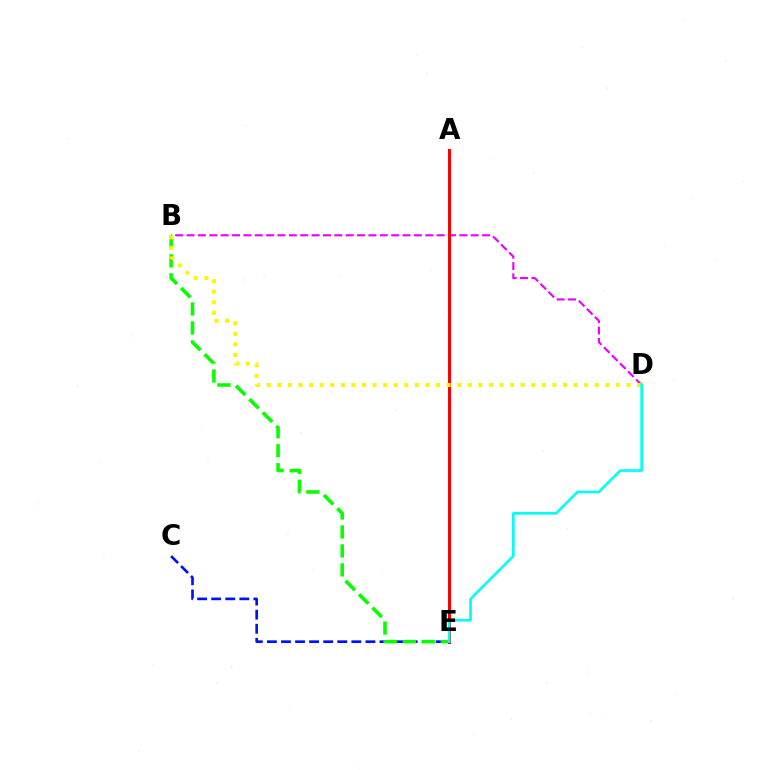{('C', 'E'): [{'color': '#0010ff', 'line_style': 'dashed', 'thickness': 1.91}], ('B', 'E'): [{'color': '#08ff00', 'line_style': 'dashed', 'thickness': 2.58}], ('B', 'D'): [{'color': '#ee00ff', 'line_style': 'dashed', 'thickness': 1.54}, {'color': '#fcf500', 'line_style': 'dotted', 'thickness': 2.88}], ('A', 'E'): [{'color': '#ff0000', 'line_style': 'solid', 'thickness': 2.16}], ('D', 'E'): [{'color': '#00fff6', 'line_style': 'solid', 'thickness': 1.9}]}